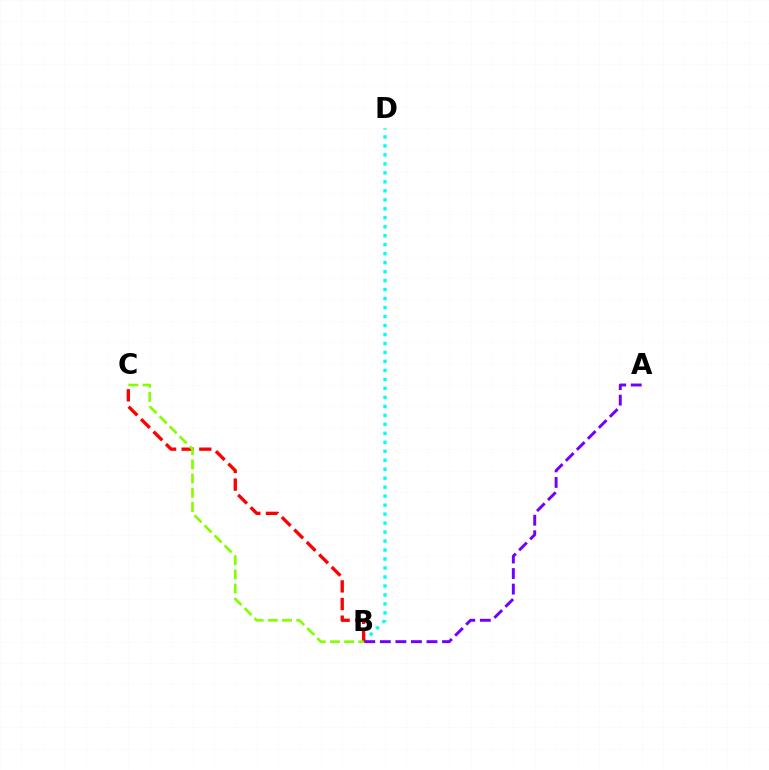{('B', 'D'): [{'color': '#00fff6', 'line_style': 'dotted', 'thickness': 2.44}], ('A', 'B'): [{'color': '#7200ff', 'line_style': 'dashed', 'thickness': 2.11}], ('B', 'C'): [{'color': '#ff0000', 'line_style': 'dashed', 'thickness': 2.39}, {'color': '#84ff00', 'line_style': 'dashed', 'thickness': 1.93}]}